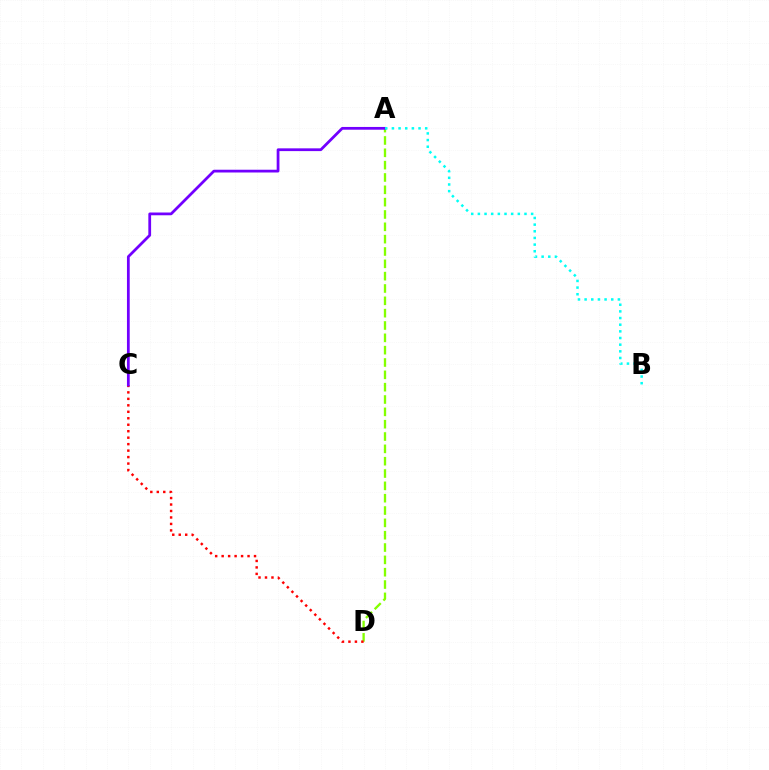{('A', 'D'): [{'color': '#84ff00', 'line_style': 'dashed', 'thickness': 1.68}], ('C', 'D'): [{'color': '#ff0000', 'line_style': 'dotted', 'thickness': 1.76}], ('A', 'C'): [{'color': '#7200ff', 'line_style': 'solid', 'thickness': 1.99}], ('A', 'B'): [{'color': '#00fff6', 'line_style': 'dotted', 'thickness': 1.81}]}